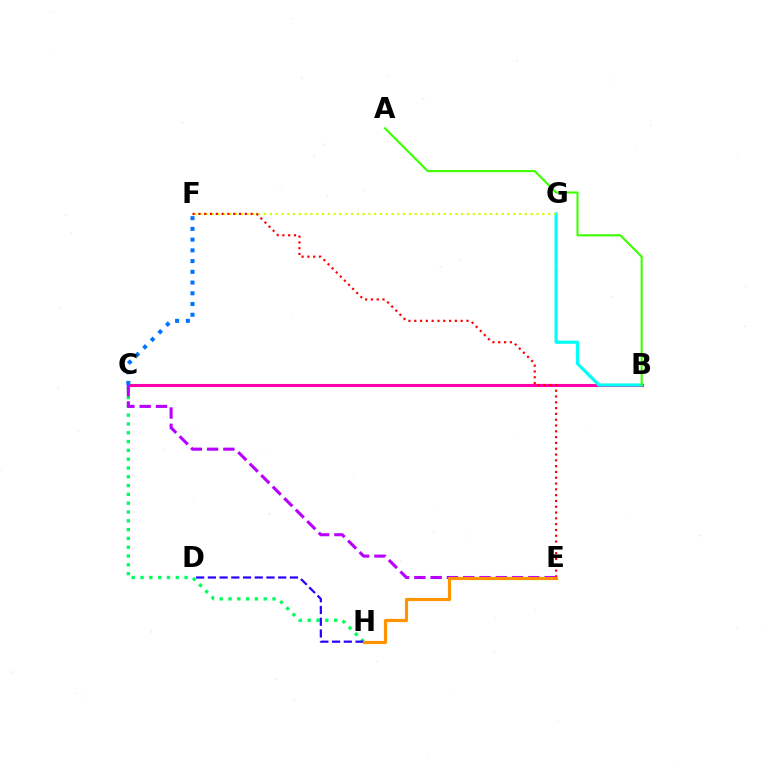{('B', 'C'): [{'color': '#ff00ac', 'line_style': 'solid', 'thickness': 2.23}], ('C', 'H'): [{'color': '#00ff5c', 'line_style': 'dotted', 'thickness': 2.39}], ('B', 'G'): [{'color': '#00fff6', 'line_style': 'solid', 'thickness': 2.28}], ('F', 'G'): [{'color': '#d1ff00', 'line_style': 'dotted', 'thickness': 1.58}], ('C', 'F'): [{'color': '#0074ff', 'line_style': 'dotted', 'thickness': 2.92}], ('E', 'F'): [{'color': '#ff0000', 'line_style': 'dotted', 'thickness': 1.58}], ('C', 'E'): [{'color': '#b900ff', 'line_style': 'dashed', 'thickness': 2.21}], ('D', 'H'): [{'color': '#2500ff', 'line_style': 'dashed', 'thickness': 1.59}], ('A', 'B'): [{'color': '#3dff00', 'line_style': 'solid', 'thickness': 1.52}], ('E', 'H'): [{'color': '#ff9400', 'line_style': 'solid', 'thickness': 2.27}]}